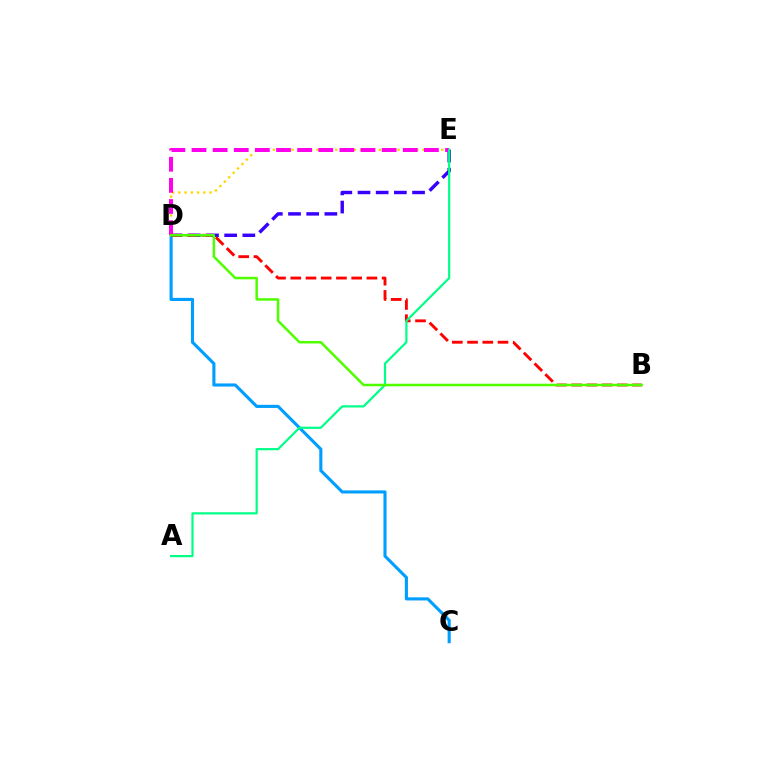{('C', 'D'): [{'color': '#009eff', 'line_style': 'solid', 'thickness': 2.24}], ('D', 'E'): [{'color': '#3700ff', 'line_style': 'dashed', 'thickness': 2.47}, {'color': '#ffd500', 'line_style': 'dotted', 'thickness': 1.69}, {'color': '#ff00ed', 'line_style': 'dashed', 'thickness': 2.87}], ('B', 'D'): [{'color': '#ff0000', 'line_style': 'dashed', 'thickness': 2.07}, {'color': '#4fff00', 'line_style': 'solid', 'thickness': 1.81}], ('A', 'E'): [{'color': '#00ff86', 'line_style': 'solid', 'thickness': 1.58}]}